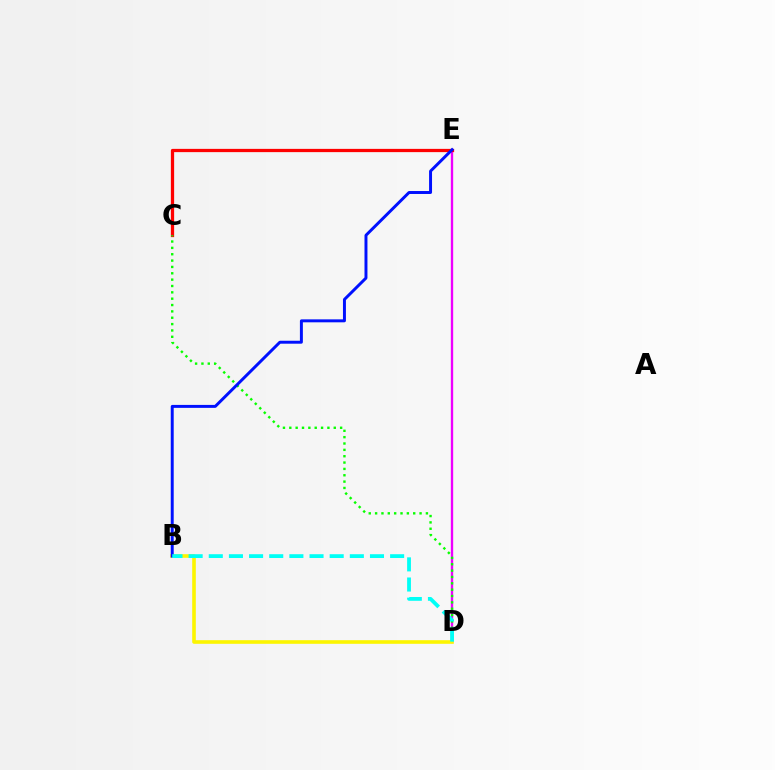{('D', 'E'): [{'color': '#ee00ff', 'line_style': 'solid', 'thickness': 1.69}], ('C', 'E'): [{'color': '#ff0000', 'line_style': 'solid', 'thickness': 2.34}], ('C', 'D'): [{'color': '#08ff00', 'line_style': 'dotted', 'thickness': 1.73}], ('B', 'D'): [{'color': '#fcf500', 'line_style': 'solid', 'thickness': 2.6}, {'color': '#00fff6', 'line_style': 'dashed', 'thickness': 2.74}], ('B', 'E'): [{'color': '#0010ff', 'line_style': 'solid', 'thickness': 2.13}]}